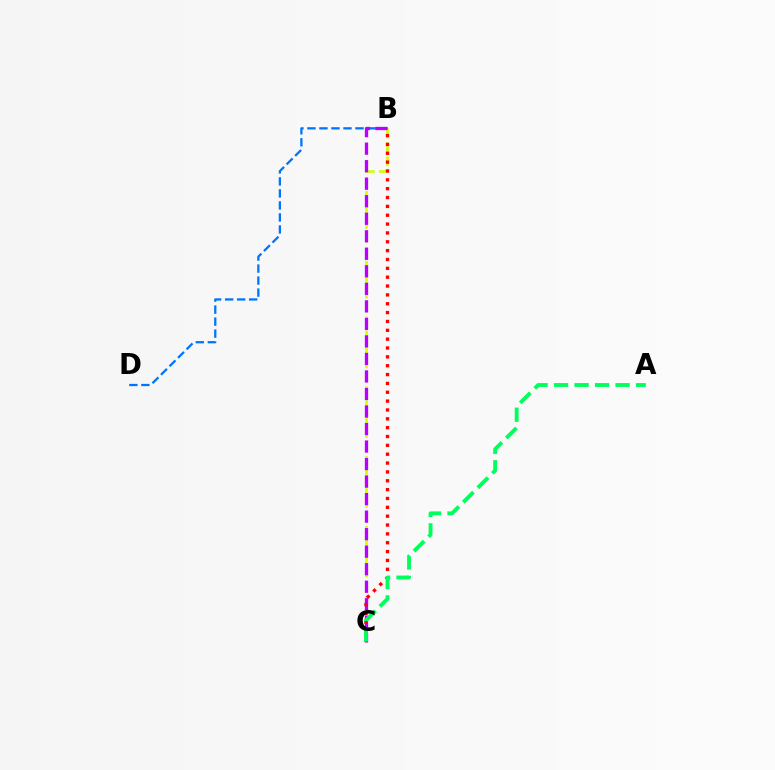{('B', 'C'): [{'color': '#d1ff00', 'line_style': 'dashed', 'thickness': 1.89}, {'color': '#b900ff', 'line_style': 'dashed', 'thickness': 2.38}, {'color': '#ff0000', 'line_style': 'dotted', 'thickness': 2.4}], ('B', 'D'): [{'color': '#0074ff', 'line_style': 'dashed', 'thickness': 1.63}], ('A', 'C'): [{'color': '#00ff5c', 'line_style': 'dashed', 'thickness': 2.79}]}